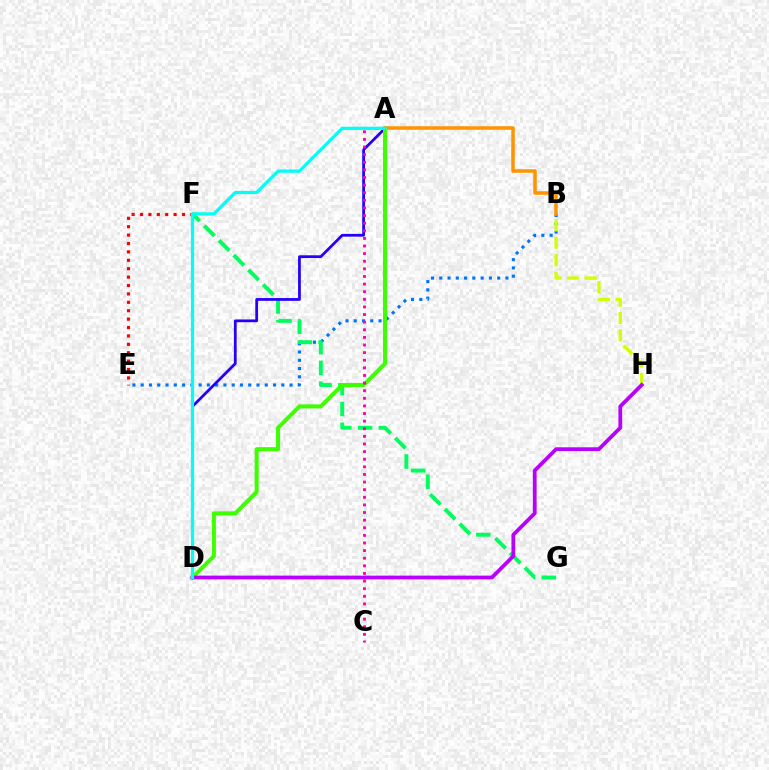{('B', 'E'): [{'color': '#0074ff', 'line_style': 'dotted', 'thickness': 2.25}], ('F', 'G'): [{'color': '#00ff5c', 'line_style': 'dashed', 'thickness': 2.83}], ('E', 'F'): [{'color': '#ff0000', 'line_style': 'dotted', 'thickness': 2.28}], ('A', 'D'): [{'color': '#2500ff', 'line_style': 'solid', 'thickness': 1.99}, {'color': '#3dff00', 'line_style': 'solid', 'thickness': 2.89}, {'color': '#00fff6', 'line_style': 'solid', 'thickness': 2.32}], ('B', 'H'): [{'color': '#d1ff00', 'line_style': 'dashed', 'thickness': 2.37}], ('A', 'C'): [{'color': '#ff00ac', 'line_style': 'dotted', 'thickness': 2.07}], ('A', 'B'): [{'color': '#ff9400', 'line_style': 'solid', 'thickness': 2.54}], ('D', 'H'): [{'color': '#b900ff', 'line_style': 'solid', 'thickness': 2.72}]}